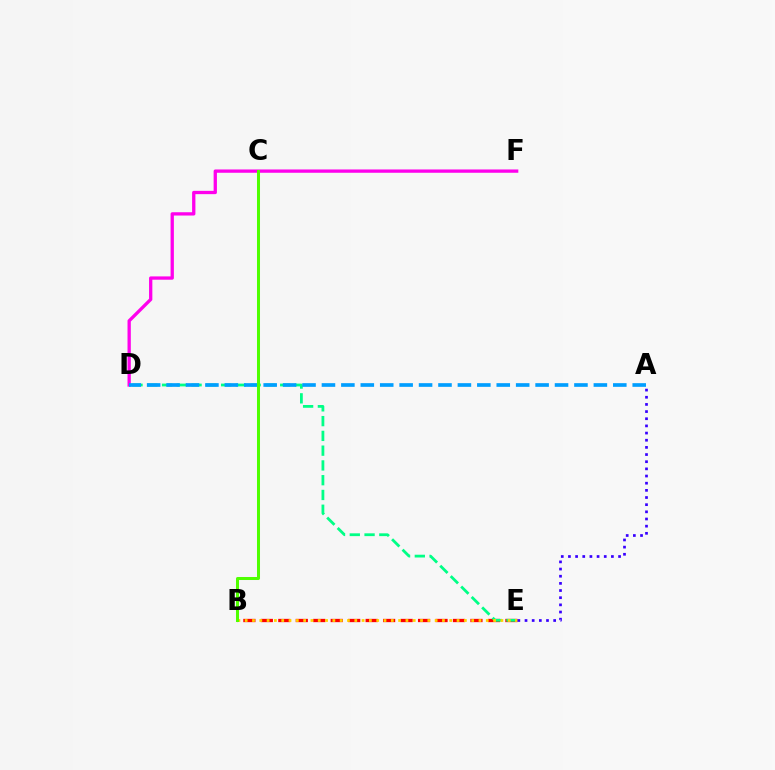{('B', 'E'): [{'color': '#ff0000', 'line_style': 'dashed', 'thickness': 2.37}, {'color': '#ffd500', 'line_style': 'dotted', 'thickness': 1.98}], ('D', 'E'): [{'color': '#00ff86', 'line_style': 'dashed', 'thickness': 2.01}], ('D', 'F'): [{'color': '#ff00ed', 'line_style': 'solid', 'thickness': 2.38}], ('A', 'D'): [{'color': '#009eff', 'line_style': 'dashed', 'thickness': 2.64}], ('A', 'E'): [{'color': '#3700ff', 'line_style': 'dotted', 'thickness': 1.95}], ('B', 'C'): [{'color': '#4fff00', 'line_style': 'solid', 'thickness': 2.17}]}